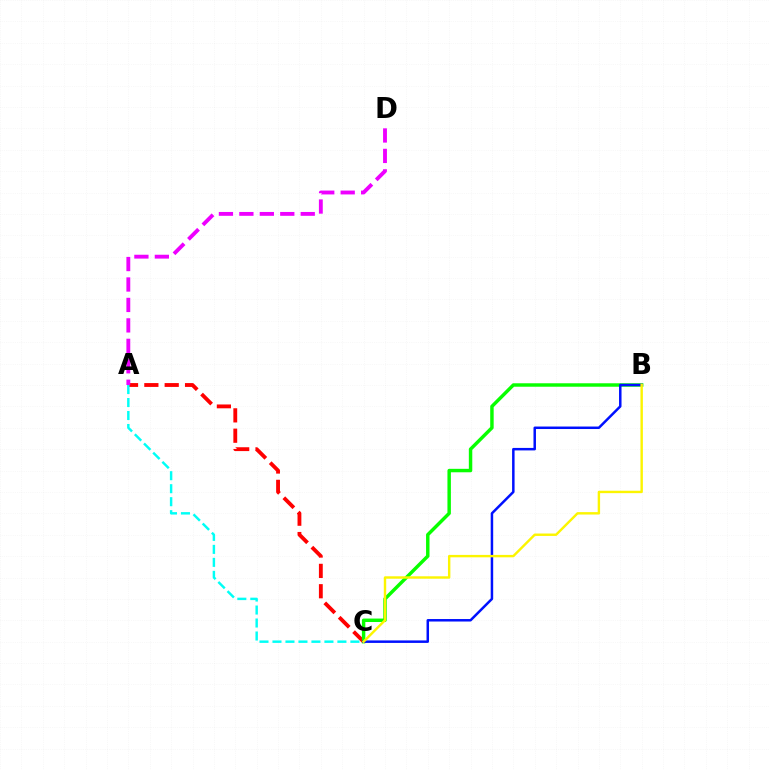{('A', 'C'): [{'color': '#ff0000', 'line_style': 'dashed', 'thickness': 2.76}, {'color': '#00fff6', 'line_style': 'dashed', 'thickness': 1.76}], ('B', 'C'): [{'color': '#08ff00', 'line_style': 'solid', 'thickness': 2.48}, {'color': '#0010ff', 'line_style': 'solid', 'thickness': 1.79}, {'color': '#fcf500', 'line_style': 'solid', 'thickness': 1.74}], ('A', 'D'): [{'color': '#ee00ff', 'line_style': 'dashed', 'thickness': 2.78}]}